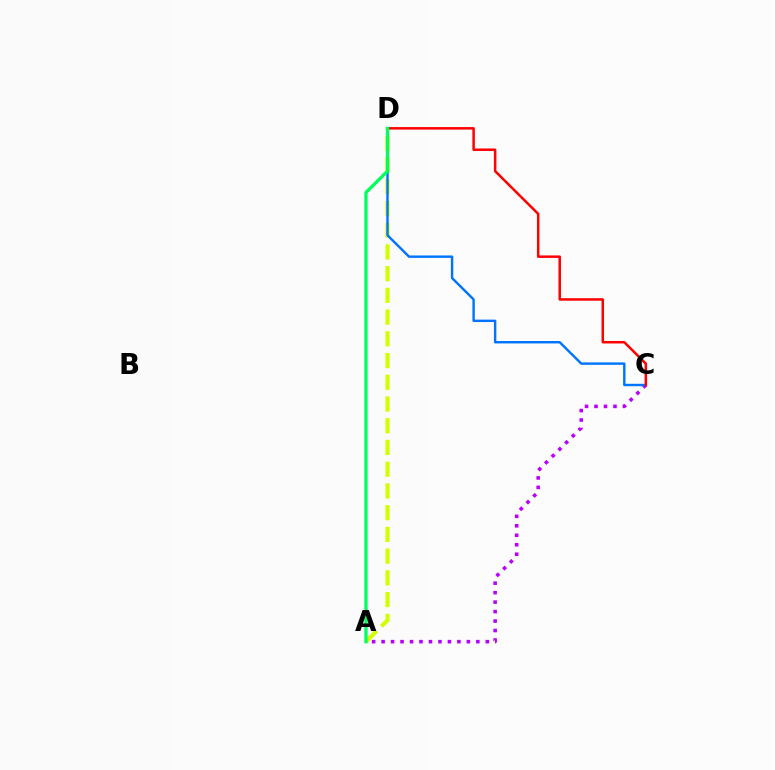{('A', 'D'): [{'color': '#d1ff00', 'line_style': 'dashed', 'thickness': 2.95}, {'color': '#00ff5c', 'line_style': 'solid', 'thickness': 2.36}], ('A', 'C'): [{'color': '#b900ff', 'line_style': 'dotted', 'thickness': 2.57}], ('C', 'D'): [{'color': '#0074ff', 'line_style': 'solid', 'thickness': 1.74}, {'color': '#ff0000', 'line_style': 'solid', 'thickness': 1.8}]}